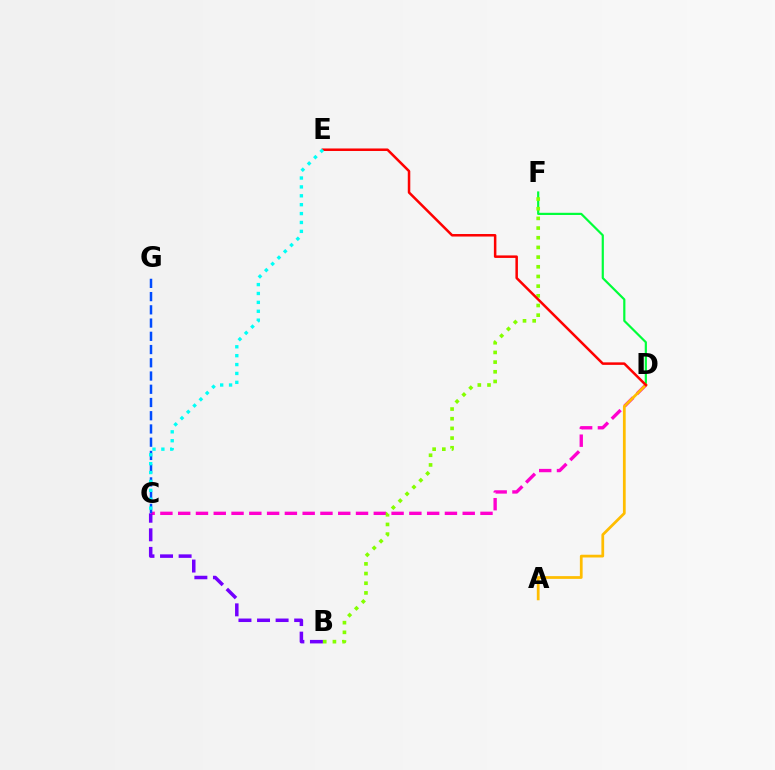{('C', 'D'): [{'color': '#ff00cf', 'line_style': 'dashed', 'thickness': 2.42}], ('D', 'F'): [{'color': '#00ff39', 'line_style': 'solid', 'thickness': 1.58}], ('B', 'C'): [{'color': '#7200ff', 'line_style': 'dashed', 'thickness': 2.52}], ('B', 'F'): [{'color': '#84ff00', 'line_style': 'dotted', 'thickness': 2.63}], ('C', 'G'): [{'color': '#004bff', 'line_style': 'dashed', 'thickness': 1.8}], ('A', 'D'): [{'color': '#ffbd00', 'line_style': 'solid', 'thickness': 1.98}], ('D', 'E'): [{'color': '#ff0000', 'line_style': 'solid', 'thickness': 1.81}], ('C', 'E'): [{'color': '#00fff6', 'line_style': 'dotted', 'thickness': 2.42}]}